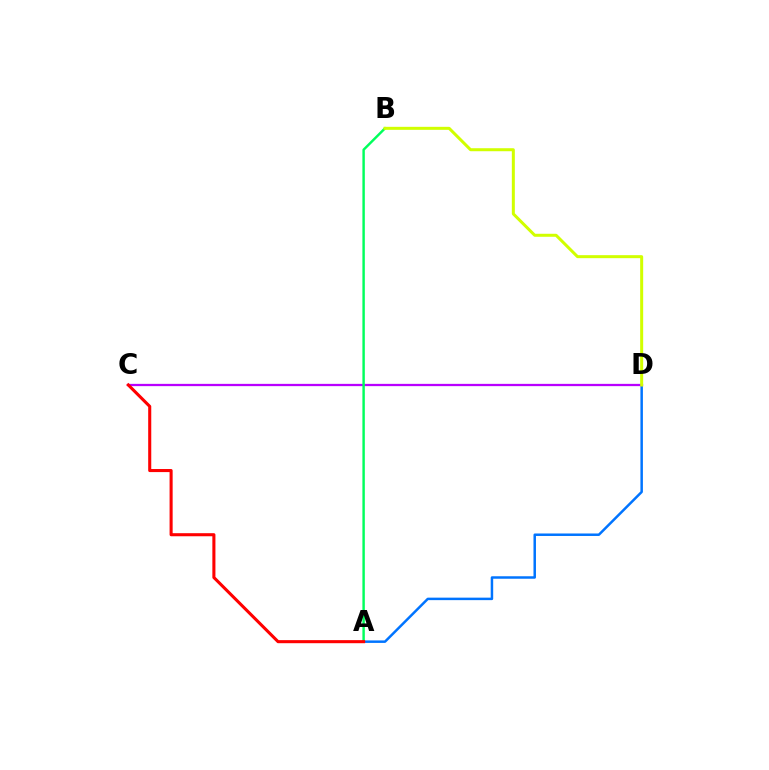{('A', 'D'): [{'color': '#0074ff', 'line_style': 'solid', 'thickness': 1.79}], ('C', 'D'): [{'color': '#b900ff', 'line_style': 'solid', 'thickness': 1.64}], ('A', 'B'): [{'color': '#00ff5c', 'line_style': 'solid', 'thickness': 1.75}], ('B', 'D'): [{'color': '#d1ff00', 'line_style': 'solid', 'thickness': 2.17}], ('A', 'C'): [{'color': '#ff0000', 'line_style': 'solid', 'thickness': 2.21}]}